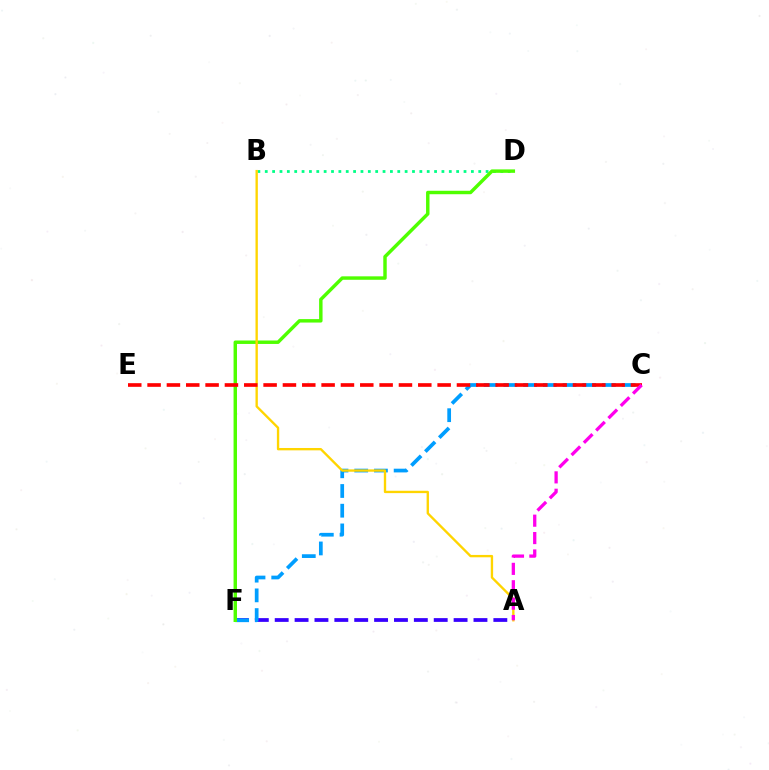{('A', 'F'): [{'color': '#3700ff', 'line_style': 'dashed', 'thickness': 2.7}], ('B', 'D'): [{'color': '#00ff86', 'line_style': 'dotted', 'thickness': 2.0}], ('C', 'F'): [{'color': '#009eff', 'line_style': 'dashed', 'thickness': 2.68}], ('D', 'F'): [{'color': '#4fff00', 'line_style': 'solid', 'thickness': 2.48}], ('A', 'B'): [{'color': '#ffd500', 'line_style': 'solid', 'thickness': 1.69}], ('C', 'E'): [{'color': '#ff0000', 'line_style': 'dashed', 'thickness': 2.63}], ('A', 'C'): [{'color': '#ff00ed', 'line_style': 'dashed', 'thickness': 2.36}]}